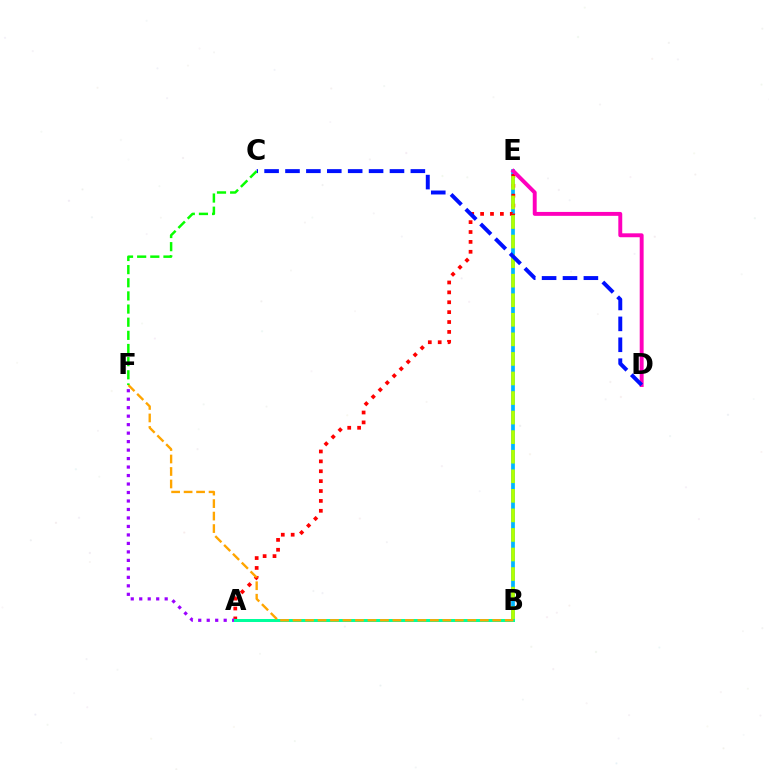{('B', 'E'): [{'color': '#00b5ff', 'line_style': 'solid', 'thickness': 2.69}, {'color': '#b3ff00', 'line_style': 'dashed', 'thickness': 2.66}], ('A', 'E'): [{'color': '#ff0000', 'line_style': 'dotted', 'thickness': 2.69}], ('A', 'F'): [{'color': '#9b00ff', 'line_style': 'dotted', 'thickness': 2.31}], ('A', 'B'): [{'color': '#00ff9d', 'line_style': 'solid', 'thickness': 2.15}], ('B', 'F'): [{'color': '#ffa500', 'line_style': 'dashed', 'thickness': 1.7}], ('D', 'E'): [{'color': '#ff00bd', 'line_style': 'solid', 'thickness': 2.82}], ('C', 'D'): [{'color': '#0010ff', 'line_style': 'dashed', 'thickness': 2.84}], ('C', 'F'): [{'color': '#08ff00', 'line_style': 'dashed', 'thickness': 1.79}]}